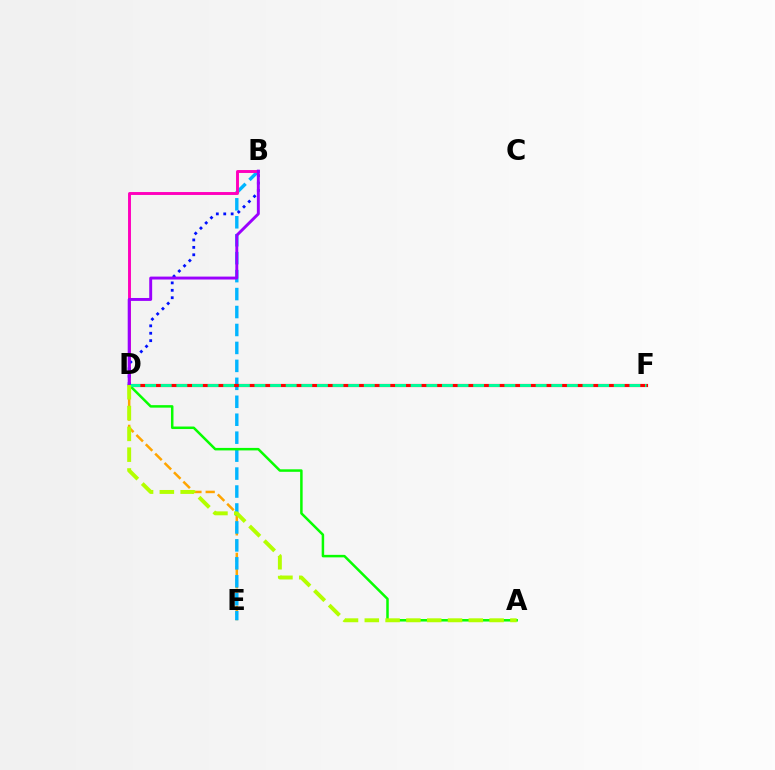{('D', 'E'): [{'color': '#ffa500', 'line_style': 'dashed', 'thickness': 1.8}], ('B', 'E'): [{'color': '#00b5ff', 'line_style': 'dashed', 'thickness': 2.44}], ('D', 'F'): [{'color': '#ff0000', 'line_style': 'solid', 'thickness': 2.27}, {'color': '#00ff9d', 'line_style': 'dashed', 'thickness': 2.12}], ('A', 'D'): [{'color': '#08ff00', 'line_style': 'solid', 'thickness': 1.8}, {'color': '#b3ff00', 'line_style': 'dashed', 'thickness': 2.83}], ('B', 'D'): [{'color': '#ff00bd', 'line_style': 'solid', 'thickness': 2.11}, {'color': '#0010ff', 'line_style': 'dotted', 'thickness': 2.01}, {'color': '#9b00ff', 'line_style': 'solid', 'thickness': 2.1}]}